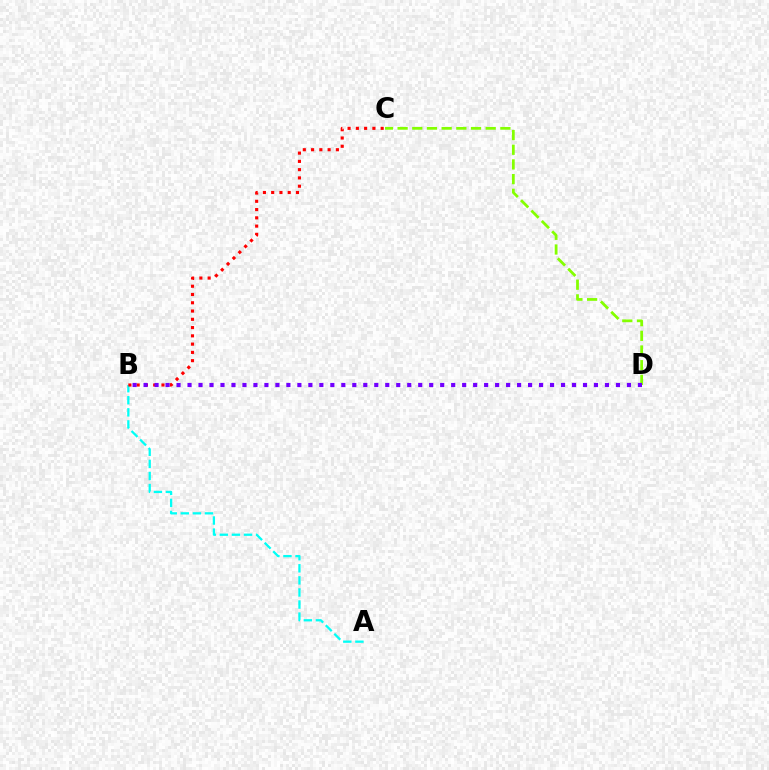{('C', 'D'): [{'color': '#84ff00', 'line_style': 'dashed', 'thickness': 1.99}], ('A', 'B'): [{'color': '#00fff6', 'line_style': 'dashed', 'thickness': 1.64}], ('B', 'C'): [{'color': '#ff0000', 'line_style': 'dotted', 'thickness': 2.25}], ('B', 'D'): [{'color': '#7200ff', 'line_style': 'dotted', 'thickness': 2.98}]}